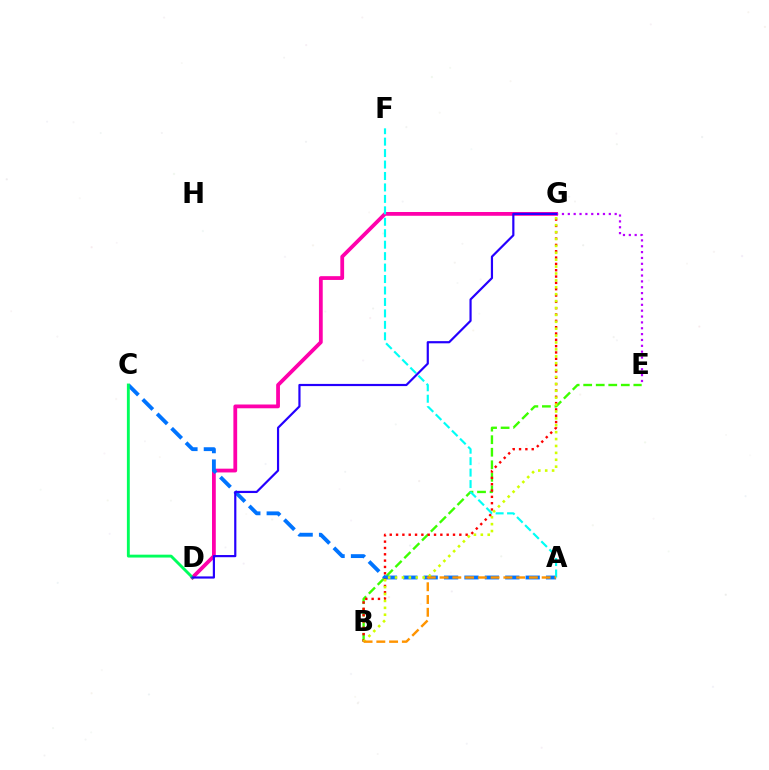{('B', 'E'): [{'color': '#3dff00', 'line_style': 'dashed', 'thickness': 1.7}], ('D', 'G'): [{'color': '#ff00ac', 'line_style': 'solid', 'thickness': 2.72}, {'color': '#2500ff', 'line_style': 'solid', 'thickness': 1.57}], ('A', 'C'): [{'color': '#0074ff', 'line_style': 'dashed', 'thickness': 2.77}], ('C', 'D'): [{'color': '#00ff5c', 'line_style': 'solid', 'thickness': 2.07}], ('E', 'G'): [{'color': '#b900ff', 'line_style': 'dotted', 'thickness': 1.59}], ('B', 'G'): [{'color': '#ff0000', 'line_style': 'dotted', 'thickness': 1.72}, {'color': '#d1ff00', 'line_style': 'dotted', 'thickness': 1.87}], ('A', 'F'): [{'color': '#00fff6', 'line_style': 'dashed', 'thickness': 1.56}], ('A', 'B'): [{'color': '#ff9400', 'line_style': 'dashed', 'thickness': 1.73}]}